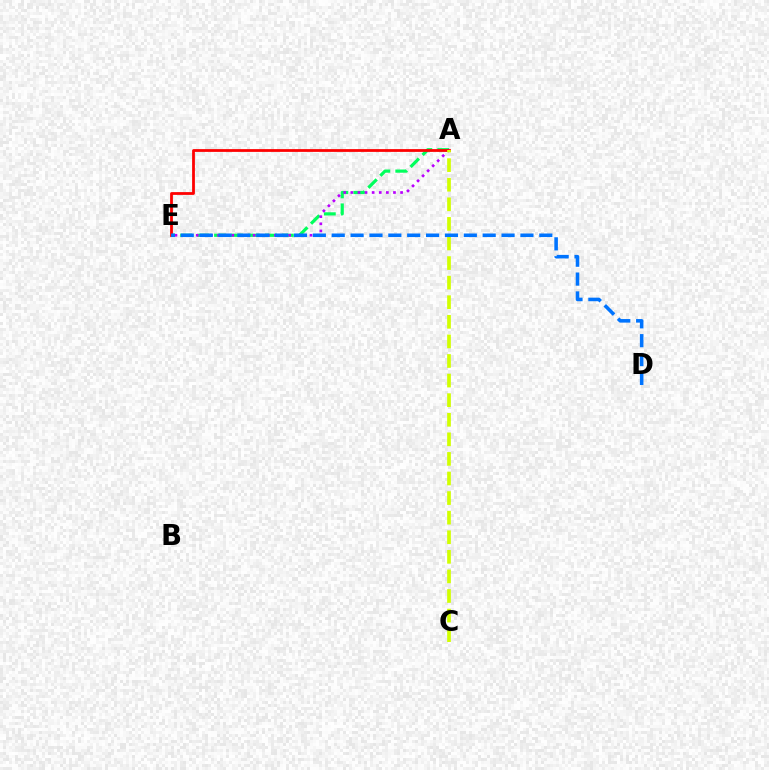{('A', 'E'): [{'color': '#00ff5c', 'line_style': 'dashed', 'thickness': 2.3}, {'color': '#b900ff', 'line_style': 'dotted', 'thickness': 1.93}, {'color': '#ff0000', 'line_style': 'solid', 'thickness': 2.0}], ('A', 'C'): [{'color': '#d1ff00', 'line_style': 'dashed', 'thickness': 2.66}], ('D', 'E'): [{'color': '#0074ff', 'line_style': 'dashed', 'thickness': 2.56}]}